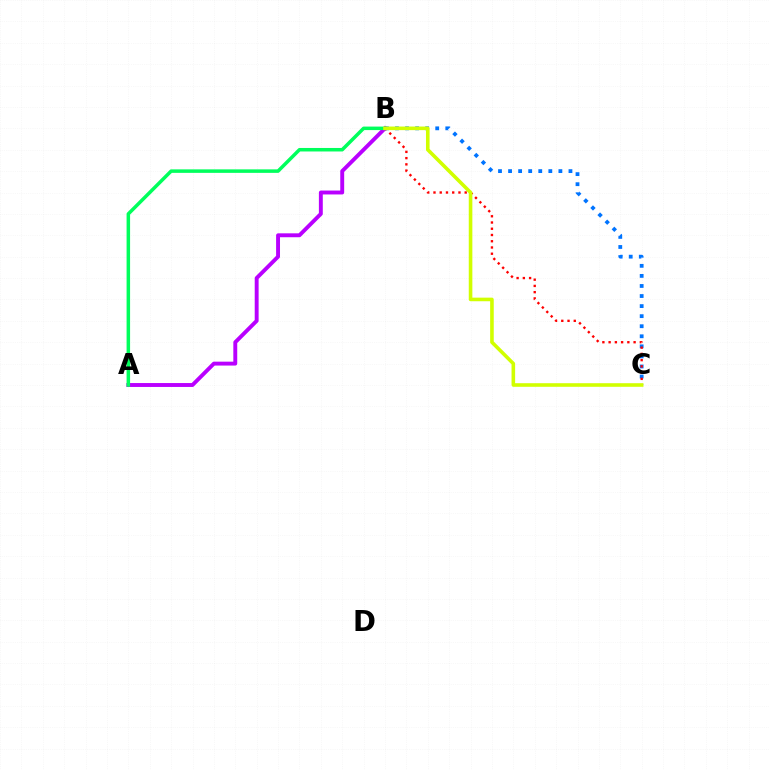{('B', 'C'): [{'color': '#0074ff', 'line_style': 'dotted', 'thickness': 2.73}, {'color': '#ff0000', 'line_style': 'dotted', 'thickness': 1.7}, {'color': '#d1ff00', 'line_style': 'solid', 'thickness': 2.59}], ('A', 'B'): [{'color': '#b900ff', 'line_style': 'solid', 'thickness': 2.81}, {'color': '#00ff5c', 'line_style': 'solid', 'thickness': 2.52}]}